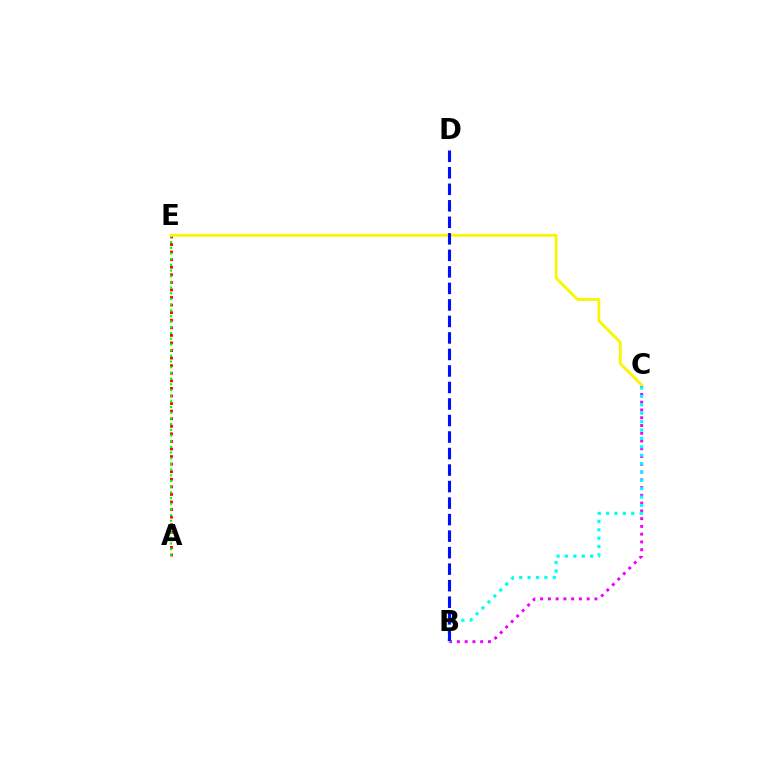{('A', 'E'): [{'color': '#ff0000', 'line_style': 'dotted', 'thickness': 2.06}, {'color': '#08ff00', 'line_style': 'dotted', 'thickness': 1.55}], ('B', 'C'): [{'color': '#ee00ff', 'line_style': 'dotted', 'thickness': 2.11}, {'color': '#00fff6', 'line_style': 'dotted', 'thickness': 2.28}], ('C', 'E'): [{'color': '#fcf500', 'line_style': 'solid', 'thickness': 2.02}], ('B', 'D'): [{'color': '#0010ff', 'line_style': 'dashed', 'thickness': 2.24}]}